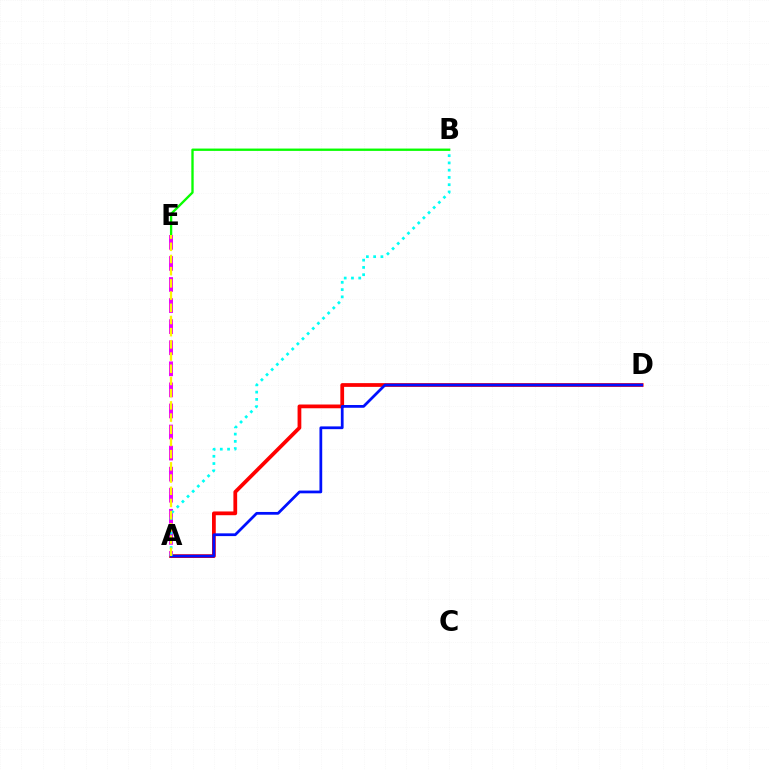{('A', 'D'): [{'color': '#ff0000', 'line_style': 'solid', 'thickness': 2.7}, {'color': '#0010ff', 'line_style': 'solid', 'thickness': 1.98}], ('B', 'E'): [{'color': '#08ff00', 'line_style': 'solid', 'thickness': 1.68}], ('A', 'E'): [{'color': '#ee00ff', 'line_style': 'dashed', 'thickness': 2.86}, {'color': '#fcf500', 'line_style': 'dashed', 'thickness': 1.66}], ('A', 'B'): [{'color': '#00fff6', 'line_style': 'dotted', 'thickness': 1.97}]}